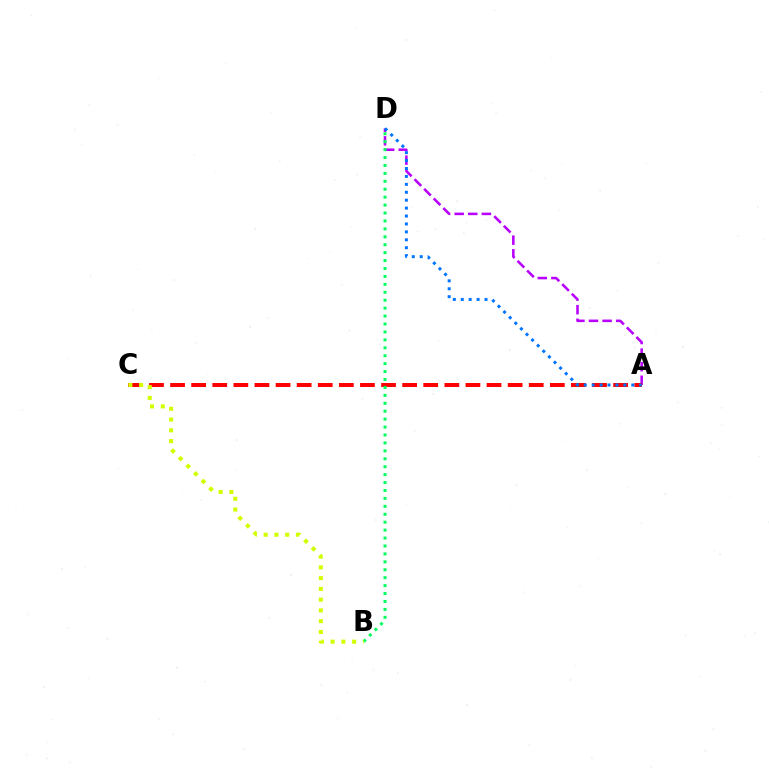{('A', 'D'): [{'color': '#b900ff', 'line_style': 'dashed', 'thickness': 1.84}, {'color': '#0074ff', 'line_style': 'dotted', 'thickness': 2.15}], ('A', 'C'): [{'color': '#ff0000', 'line_style': 'dashed', 'thickness': 2.87}], ('B', 'D'): [{'color': '#00ff5c', 'line_style': 'dotted', 'thickness': 2.15}], ('B', 'C'): [{'color': '#d1ff00', 'line_style': 'dotted', 'thickness': 2.92}]}